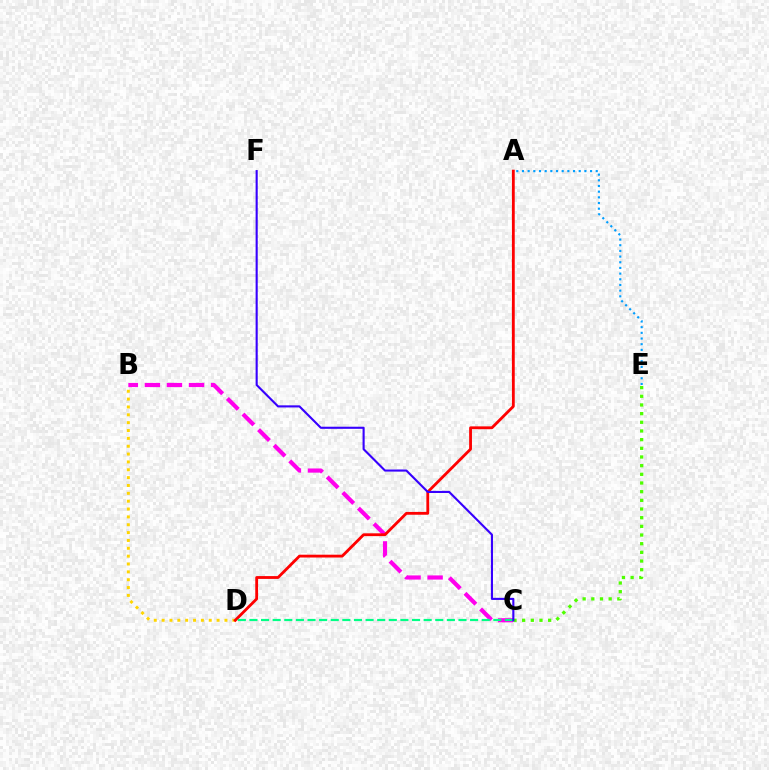{('B', 'D'): [{'color': '#ffd500', 'line_style': 'dotted', 'thickness': 2.13}], ('B', 'C'): [{'color': '#ff00ed', 'line_style': 'dashed', 'thickness': 3.0}], ('A', 'E'): [{'color': '#009eff', 'line_style': 'dotted', 'thickness': 1.54}], ('A', 'D'): [{'color': '#ff0000', 'line_style': 'solid', 'thickness': 2.03}], ('C', 'D'): [{'color': '#00ff86', 'line_style': 'dashed', 'thickness': 1.58}], ('C', 'E'): [{'color': '#4fff00', 'line_style': 'dotted', 'thickness': 2.36}], ('C', 'F'): [{'color': '#3700ff', 'line_style': 'solid', 'thickness': 1.52}]}